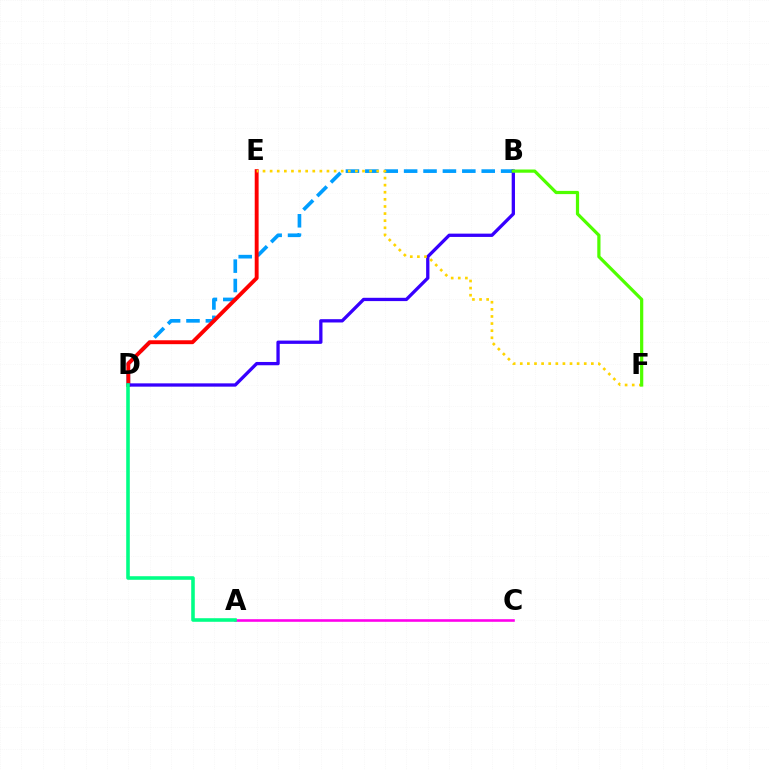{('A', 'C'): [{'color': '#ff00ed', 'line_style': 'solid', 'thickness': 1.87}], ('B', 'D'): [{'color': '#009eff', 'line_style': 'dashed', 'thickness': 2.64}, {'color': '#3700ff', 'line_style': 'solid', 'thickness': 2.37}], ('D', 'E'): [{'color': '#ff0000', 'line_style': 'solid', 'thickness': 2.8}], ('E', 'F'): [{'color': '#ffd500', 'line_style': 'dotted', 'thickness': 1.93}], ('B', 'F'): [{'color': '#4fff00', 'line_style': 'solid', 'thickness': 2.31}], ('A', 'D'): [{'color': '#00ff86', 'line_style': 'solid', 'thickness': 2.58}]}